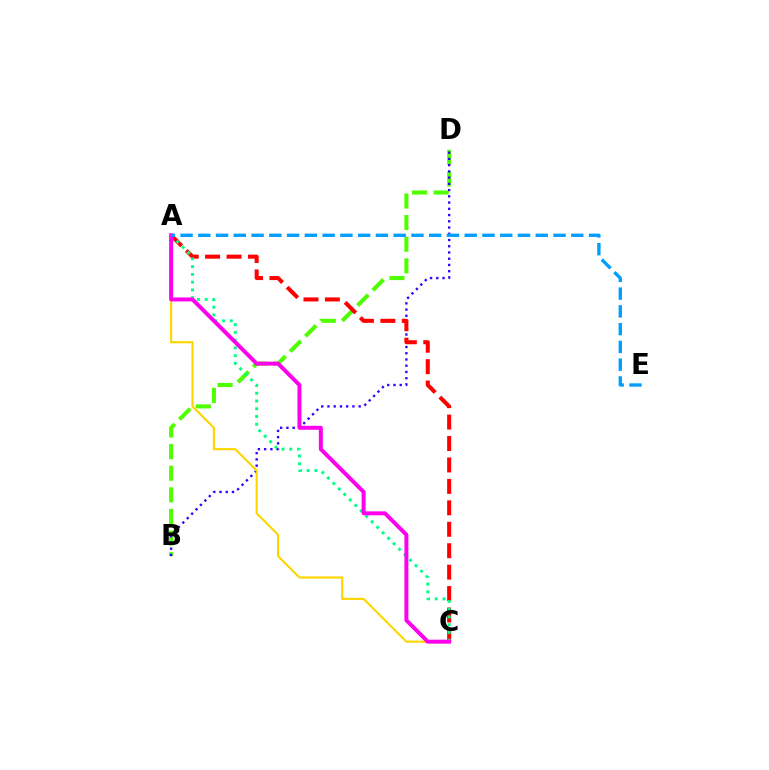{('B', 'D'): [{'color': '#4fff00', 'line_style': 'dashed', 'thickness': 2.94}, {'color': '#3700ff', 'line_style': 'dotted', 'thickness': 1.7}], ('A', 'C'): [{'color': '#ff0000', 'line_style': 'dashed', 'thickness': 2.91}, {'color': '#00ff86', 'line_style': 'dotted', 'thickness': 2.11}, {'color': '#ffd500', 'line_style': 'solid', 'thickness': 1.53}, {'color': '#ff00ed', 'line_style': 'solid', 'thickness': 2.85}], ('A', 'E'): [{'color': '#009eff', 'line_style': 'dashed', 'thickness': 2.41}]}